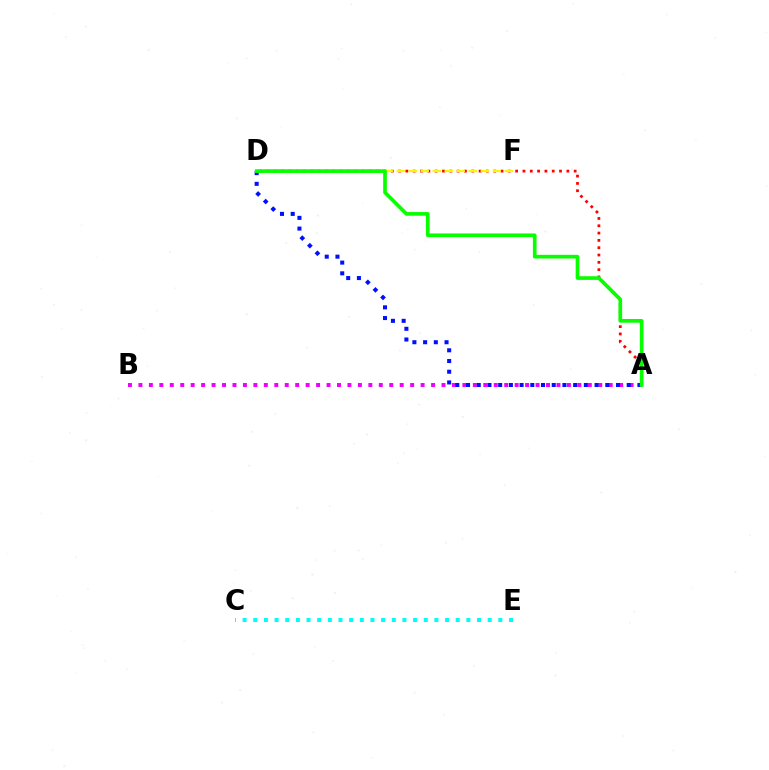{('A', 'B'): [{'color': '#ee00ff', 'line_style': 'dotted', 'thickness': 2.84}], ('A', 'D'): [{'color': '#ff0000', 'line_style': 'dotted', 'thickness': 1.99}, {'color': '#0010ff', 'line_style': 'dotted', 'thickness': 2.91}, {'color': '#08ff00', 'line_style': 'solid', 'thickness': 2.65}], ('D', 'F'): [{'color': '#fcf500', 'line_style': 'dashed', 'thickness': 1.63}], ('C', 'E'): [{'color': '#00fff6', 'line_style': 'dotted', 'thickness': 2.9}]}